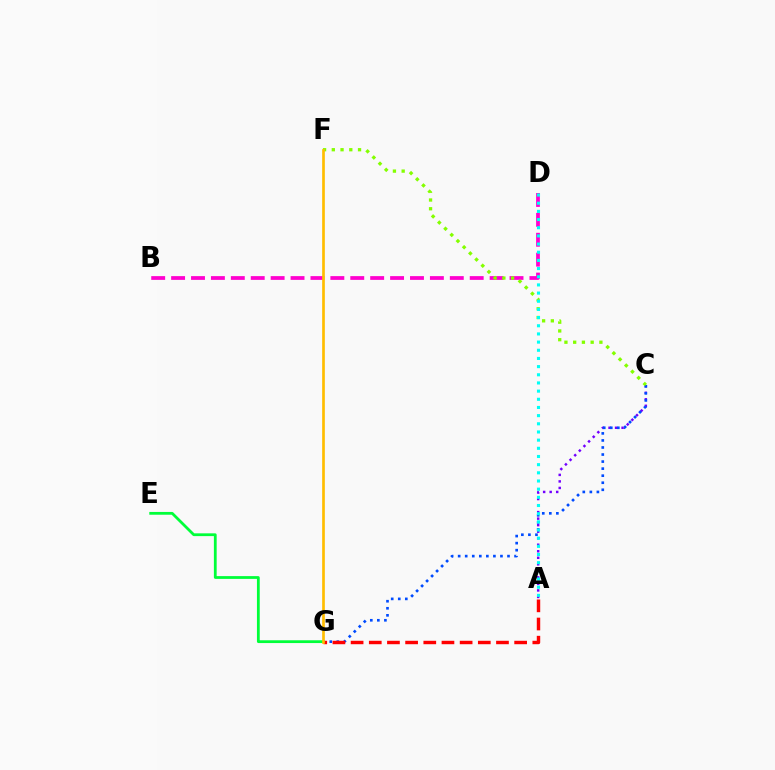{('A', 'C'): [{'color': '#7200ff', 'line_style': 'dotted', 'thickness': 1.77}], ('B', 'D'): [{'color': '#ff00cf', 'line_style': 'dashed', 'thickness': 2.7}], ('C', 'G'): [{'color': '#004bff', 'line_style': 'dotted', 'thickness': 1.92}], ('C', 'F'): [{'color': '#84ff00', 'line_style': 'dotted', 'thickness': 2.38}], ('A', 'D'): [{'color': '#00fff6', 'line_style': 'dotted', 'thickness': 2.22}], ('A', 'G'): [{'color': '#ff0000', 'line_style': 'dashed', 'thickness': 2.47}], ('E', 'G'): [{'color': '#00ff39', 'line_style': 'solid', 'thickness': 2.0}], ('F', 'G'): [{'color': '#ffbd00', 'line_style': 'solid', 'thickness': 1.93}]}